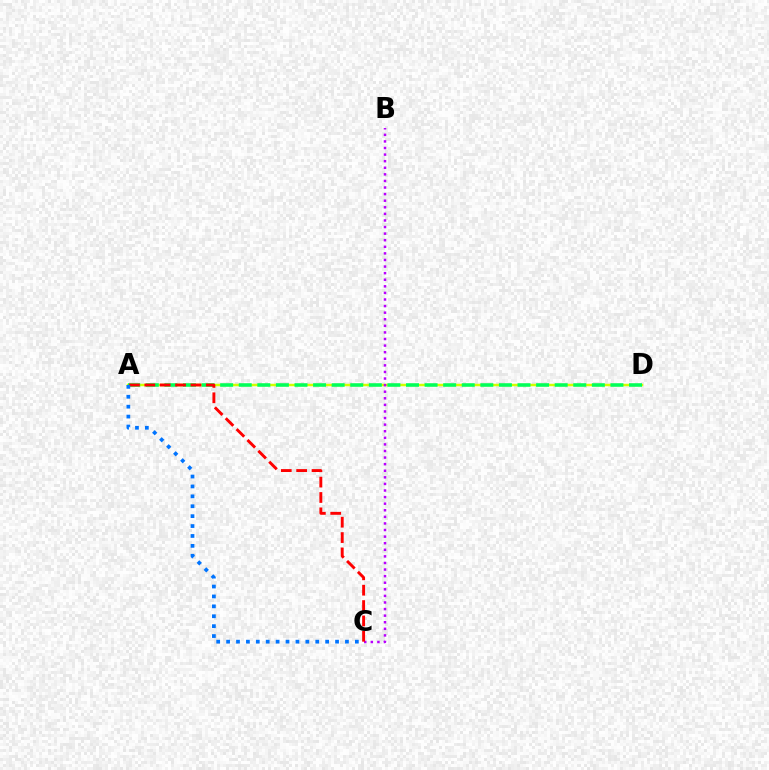{('A', 'D'): [{'color': '#d1ff00', 'line_style': 'solid', 'thickness': 1.79}, {'color': '#00ff5c', 'line_style': 'dashed', 'thickness': 2.52}], ('B', 'C'): [{'color': '#b900ff', 'line_style': 'dotted', 'thickness': 1.79}], ('A', 'C'): [{'color': '#ff0000', 'line_style': 'dashed', 'thickness': 2.09}, {'color': '#0074ff', 'line_style': 'dotted', 'thickness': 2.69}]}